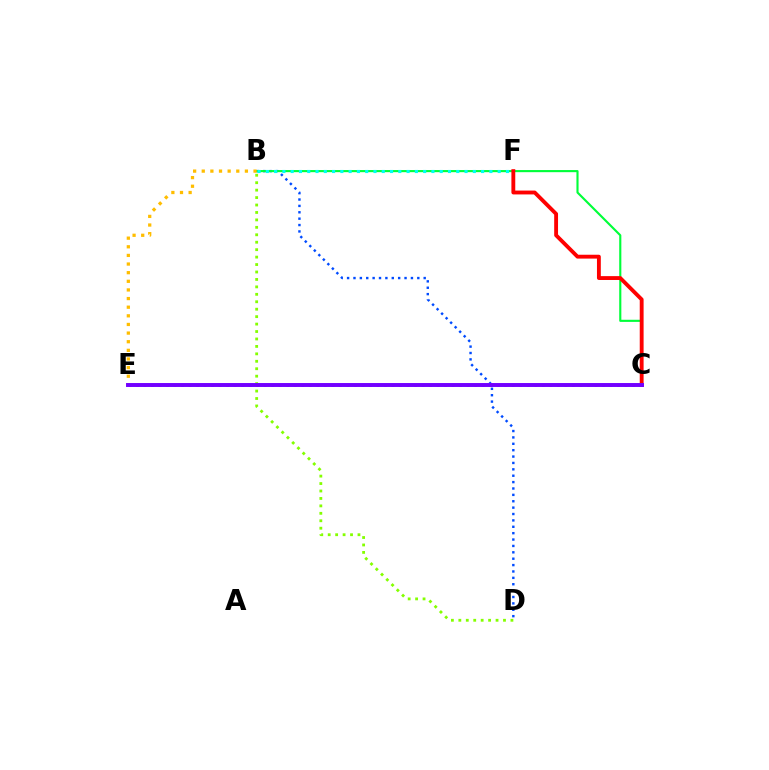{('C', 'E'): [{'color': '#ff00cf', 'line_style': 'dotted', 'thickness': 2.04}, {'color': '#7200ff', 'line_style': 'solid', 'thickness': 2.84}], ('B', 'D'): [{'color': '#004bff', 'line_style': 'dotted', 'thickness': 1.73}, {'color': '#84ff00', 'line_style': 'dotted', 'thickness': 2.02}], ('B', 'C'): [{'color': '#00ff39', 'line_style': 'solid', 'thickness': 1.53}], ('C', 'F'): [{'color': '#ff0000', 'line_style': 'solid', 'thickness': 2.78}], ('B', 'F'): [{'color': '#00fff6', 'line_style': 'dotted', 'thickness': 2.25}], ('B', 'E'): [{'color': '#ffbd00', 'line_style': 'dotted', 'thickness': 2.34}]}